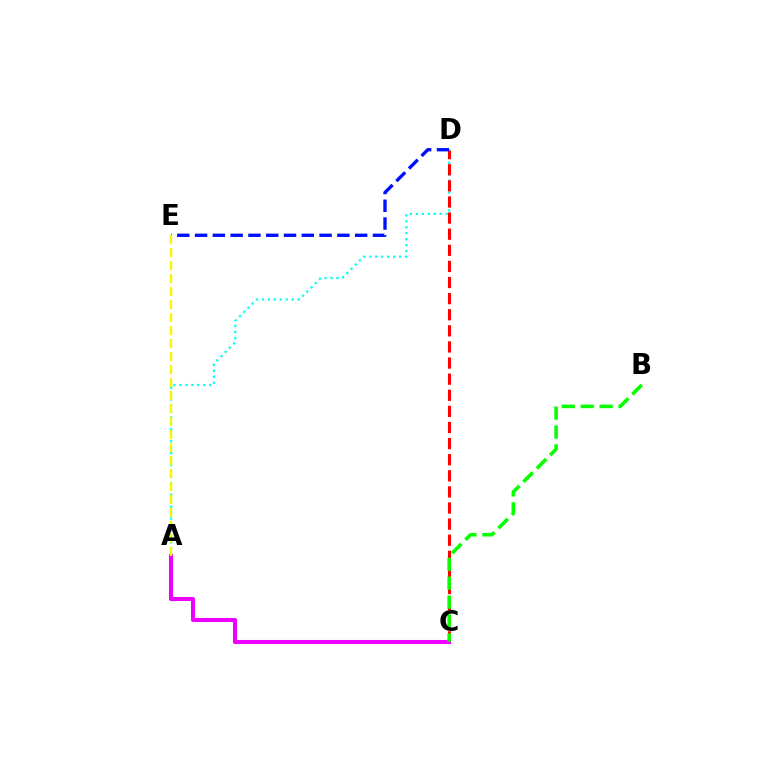{('A', 'D'): [{'color': '#00fff6', 'line_style': 'dotted', 'thickness': 1.62}], ('C', 'D'): [{'color': '#ff0000', 'line_style': 'dashed', 'thickness': 2.19}], ('D', 'E'): [{'color': '#0010ff', 'line_style': 'dashed', 'thickness': 2.42}], ('A', 'C'): [{'color': '#ee00ff', 'line_style': 'solid', 'thickness': 2.93}], ('B', 'C'): [{'color': '#08ff00', 'line_style': 'dashed', 'thickness': 2.57}], ('A', 'E'): [{'color': '#fcf500', 'line_style': 'dashed', 'thickness': 1.76}]}